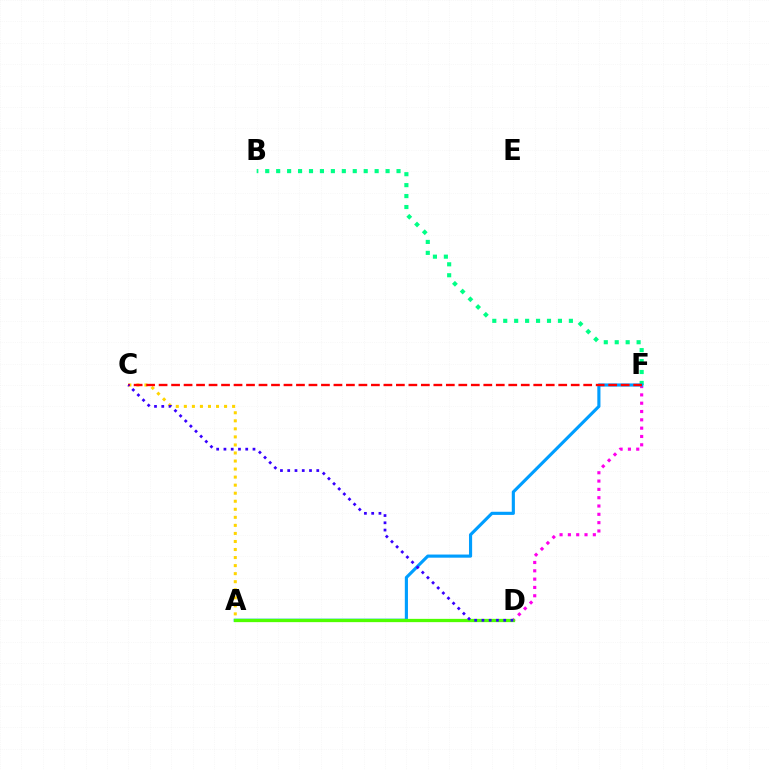{('A', 'C'): [{'color': '#ffd500', 'line_style': 'dotted', 'thickness': 2.19}], ('D', 'F'): [{'color': '#ff00ed', 'line_style': 'dotted', 'thickness': 2.26}], ('B', 'F'): [{'color': '#00ff86', 'line_style': 'dotted', 'thickness': 2.97}], ('A', 'F'): [{'color': '#009eff', 'line_style': 'solid', 'thickness': 2.26}], ('C', 'F'): [{'color': '#ff0000', 'line_style': 'dashed', 'thickness': 1.7}], ('A', 'D'): [{'color': '#4fff00', 'line_style': 'solid', 'thickness': 2.36}], ('C', 'D'): [{'color': '#3700ff', 'line_style': 'dotted', 'thickness': 1.97}]}